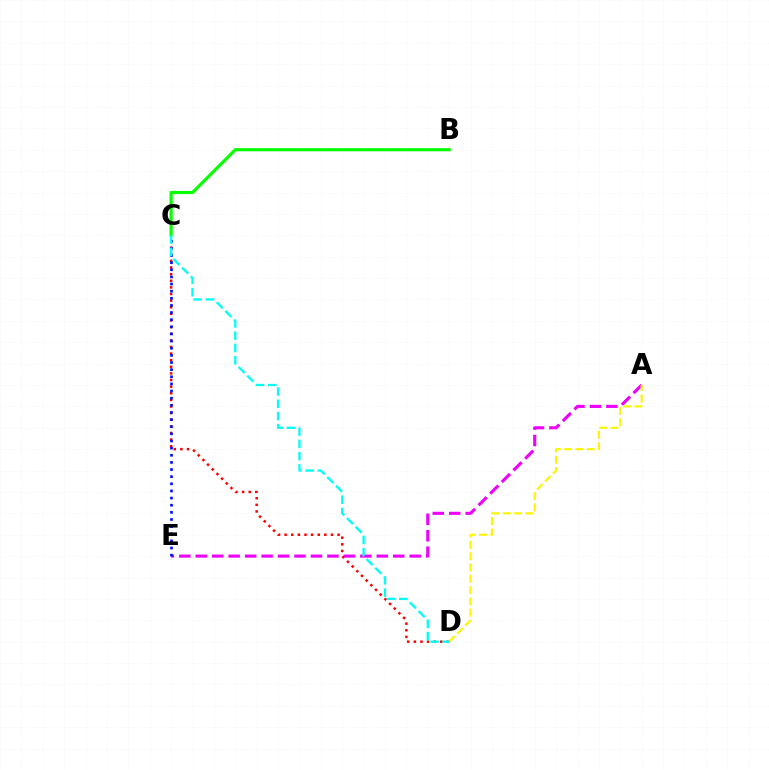{('C', 'D'): [{'color': '#ff0000', 'line_style': 'dotted', 'thickness': 1.8}, {'color': '#00fff6', 'line_style': 'dashed', 'thickness': 1.67}], ('A', 'E'): [{'color': '#ee00ff', 'line_style': 'dashed', 'thickness': 2.24}], ('A', 'D'): [{'color': '#fcf500', 'line_style': 'dashed', 'thickness': 1.53}], ('C', 'E'): [{'color': '#0010ff', 'line_style': 'dotted', 'thickness': 1.94}], ('B', 'C'): [{'color': '#08ff00', 'line_style': 'solid', 'thickness': 2.29}]}